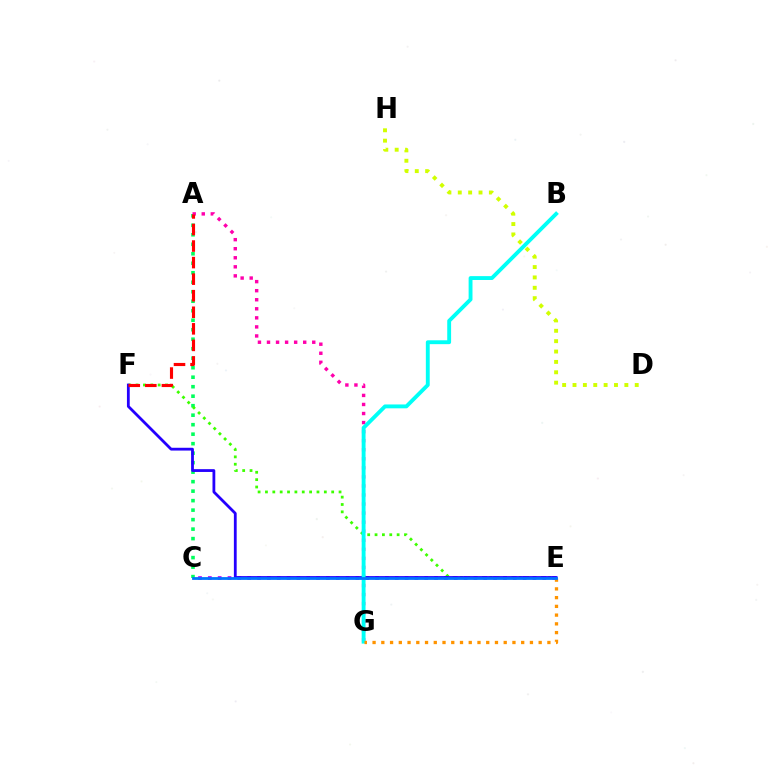{('A', 'C'): [{'color': '#00ff5c', 'line_style': 'dotted', 'thickness': 2.58}], ('E', 'F'): [{'color': '#3dff00', 'line_style': 'dotted', 'thickness': 2.0}, {'color': '#2500ff', 'line_style': 'solid', 'thickness': 2.01}], ('C', 'E'): [{'color': '#b900ff', 'line_style': 'dotted', 'thickness': 2.67}, {'color': '#0074ff', 'line_style': 'solid', 'thickness': 2.01}], ('A', 'G'): [{'color': '#ff00ac', 'line_style': 'dotted', 'thickness': 2.46}], ('B', 'G'): [{'color': '#00fff6', 'line_style': 'solid', 'thickness': 2.79}], ('E', 'G'): [{'color': '#ff9400', 'line_style': 'dotted', 'thickness': 2.38}], ('A', 'F'): [{'color': '#ff0000', 'line_style': 'dashed', 'thickness': 2.25}], ('D', 'H'): [{'color': '#d1ff00', 'line_style': 'dotted', 'thickness': 2.82}]}